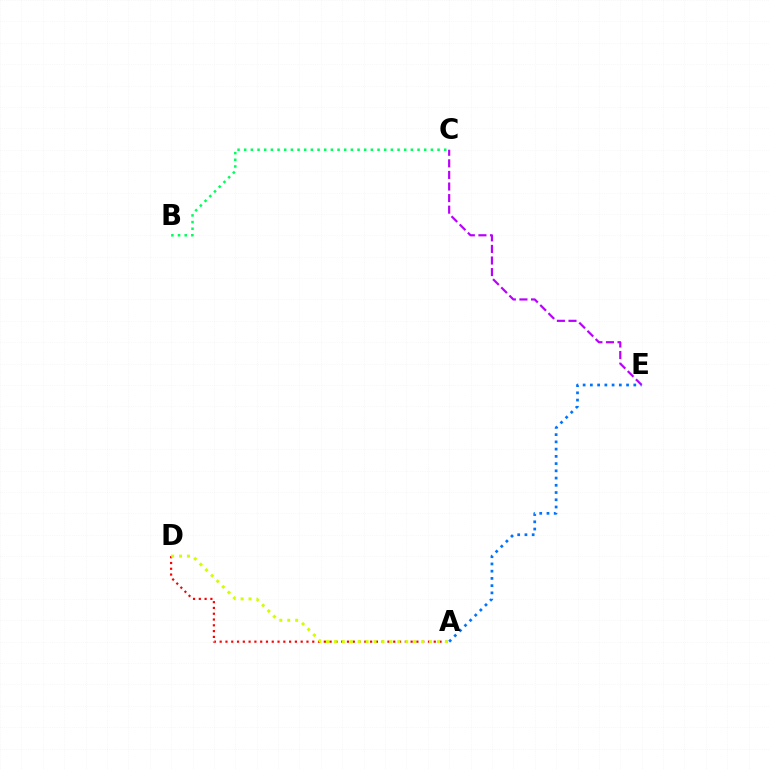{('C', 'E'): [{'color': '#b900ff', 'line_style': 'dashed', 'thickness': 1.57}], ('A', 'E'): [{'color': '#0074ff', 'line_style': 'dotted', 'thickness': 1.97}], ('A', 'D'): [{'color': '#ff0000', 'line_style': 'dotted', 'thickness': 1.57}, {'color': '#d1ff00', 'line_style': 'dotted', 'thickness': 2.15}], ('B', 'C'): [{'color': '#00ff5c', 'line_style': 'dotted', 'thickness': 1.81}]}